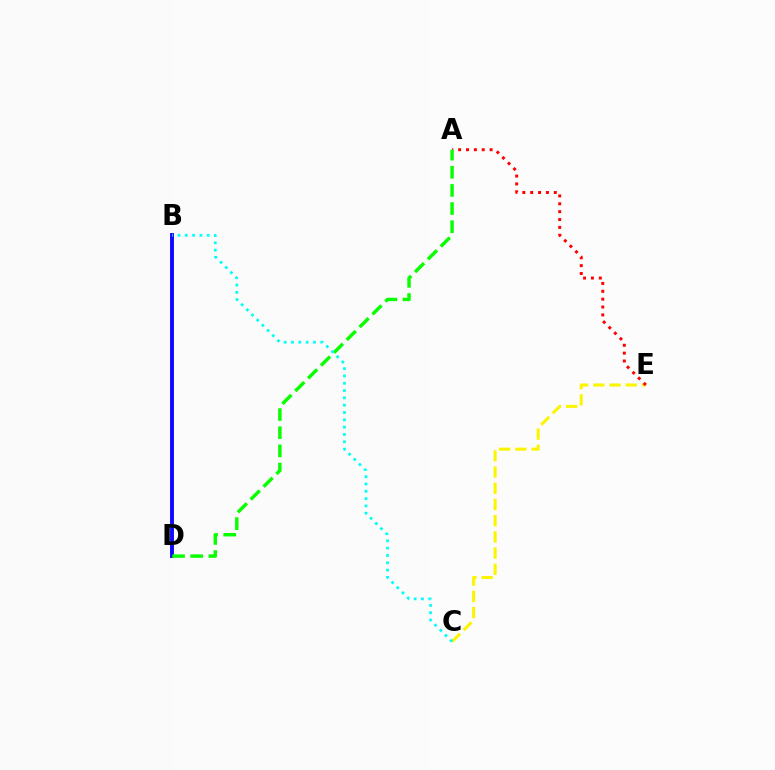{('B', 'D'): [{'color': '#ee00ff', 'line_style': 'solid', 'thickness': 2.81}, {'color': '#0010ff', 'line_style': 'solid', 'thickness': 2.64}], ('C', 'E'): [{'color': '#fcf500', 'line_style': 'dashed', 'thickness': 2.2}], ('A', 'E'): [{'color': '#ff0000', 'line_style': 'dotted', 'thickness': 2.14}], ('A', 'D'): [{'color': '#08ff00', 'line_style': 'dashed', 'thickness': 2.46}], ('B', 'C'): [{'color': '#00fff6', 'line_style': 'dotted', 'thickness': 1.99}]}